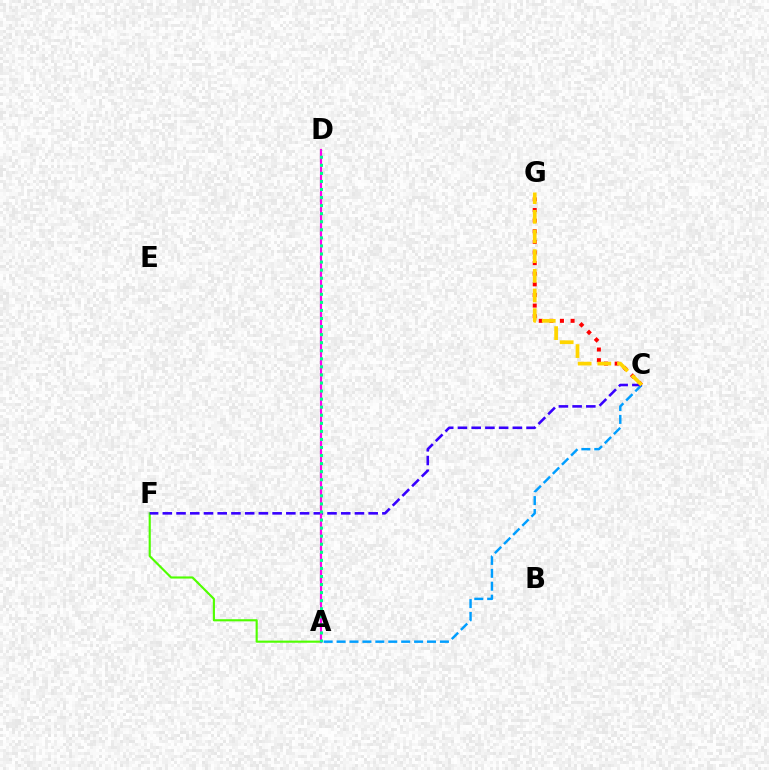{('C', 'G'): [{'color': '#ff0000', 'line_style': 'dotted', 'thickness': 2.89}, {'color': '#ffd500', 'line_style': 'dashed', 'thickness': 2.67}], ('A', 'F'): [{'color': '#4fff00', 'line_style': 'solid', 'thickness': 1.54}], ('A', 'C'): [{'color': '#009eff', 'line_style': 'dashed', 'thickness': 1.75}], ('C', 'F'): [{'color': '#3700ff', 'line_style': 'dashed', 'thickness': 1.86}], ('A', 'D'): [{'color': '#ff00ed', 'line_style': 'solid', 'thickness': 1.55}, {'color': '#00ff86', 'line_style': 'dotted', 'thickness': 2.19}]}